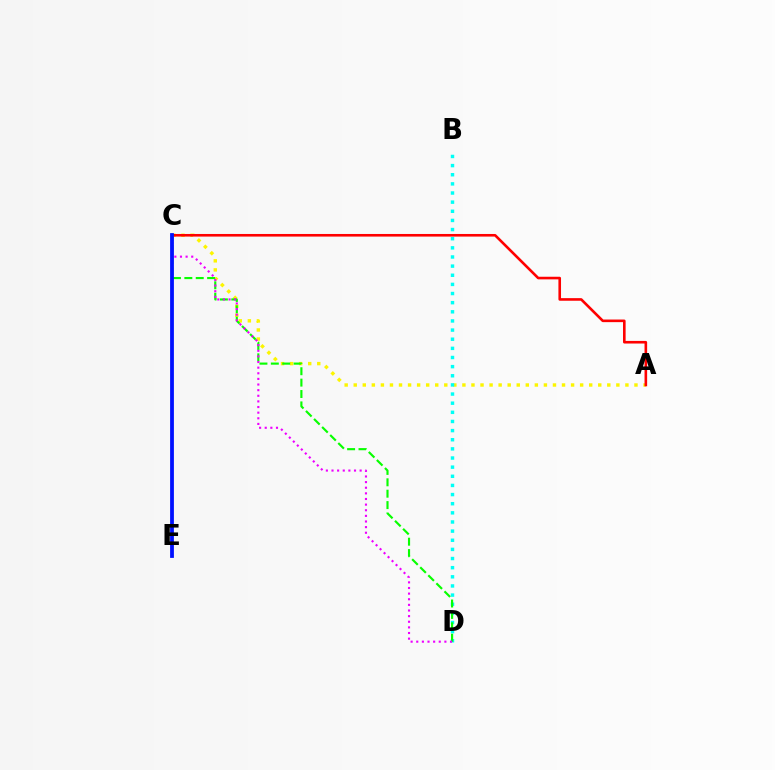{('A', 'C'): [{'color': '#fcf500', 'line_style': 'dotted', 'thickness': 2.46}, {'color': '#ff0000', 'line_style': 'solid', 'thickness': 1.88}], ('B', 'D'): [{'color': '#00fff6', 'line_style': 'dotted', 'thickness': 2.48}], ('C', 'D'): [{'color': '#08ff00', 'line_style': 'dashed', 'thickness': 1.55}, {'color': '#ee00ff', 'line_style': 'dotted', 'thickness': 1.53}], ('C', 'E'): [{'color': '#0010ff', 'line_style': 'solid', 'thickness': 2.73}]}